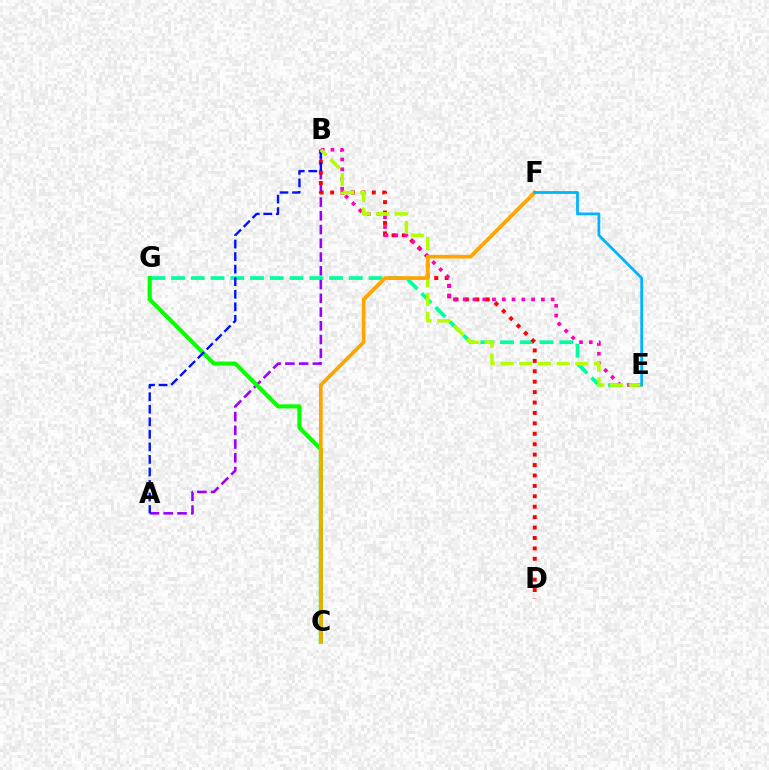{('E', 'G'): [{'color': '#00ff9d', 'line_style': 'dashed', 'thickness': 2.68}], ('A', 'B'): [{'color': '#9b00ff', 'line_style': 'dashed', 'thickness': 1.87}, {'color': '#0010ff', 'line_style': 'dashed', 'thickness': 1.7}], ('B', 'D'): [{'color': '#ff0000', 'line_style': 'dotted', 'thickness': 2.83}], ('B', 'E'): [{'color': '#ff00bd', 'line_style': 'dotted', 'thickness': 2.66}, {'color': '#b3ff00', 'line_style': 'dashed', 'thickness': 2.54}], ('C', 'G'): [{'color': '#08ff00', 'line_style': 'solid', 'thickness': 2.96}], ('C', 'F'): [{'color': '#ffa500', 'line_style': 'solid', 'thickness': 2.67}], ('E', 'F'): [{'color': '#00b5ff', 'line_style': 'solid', 'thickness': 2.01}]}